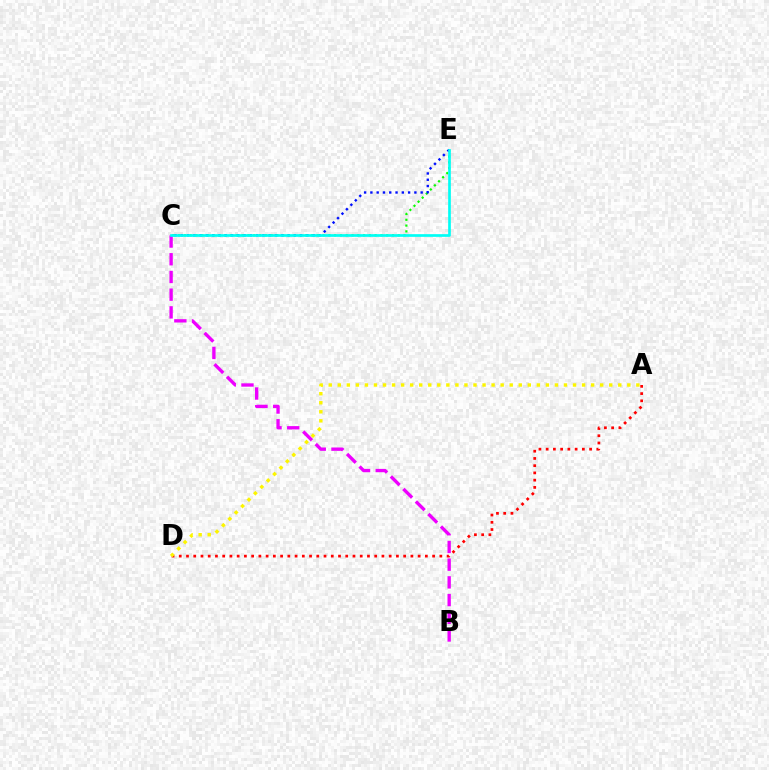{('C', 'E'): [{'color': '#08ff00', 'line_style': 'dotted', 'thickness': 1.57}, {'color': '#0010ff', 'line_style': 'dotted', 'thickness': 1.71}, {'color': '#00fff6', 'line_style': 'solid', 'thickness': 1.93}], ('A', 'D'): [{'color': '#ff0000', 'line_style': 'dotted', 'thickness': 1.97}, {'color': '#fcf500', 'line_style': 'dotted', 'thickness': 2.46}], ('B', 'C'): [{'color': '#ee00ff', 'line_style': 'dashed', 'thickness': 2.41}]}